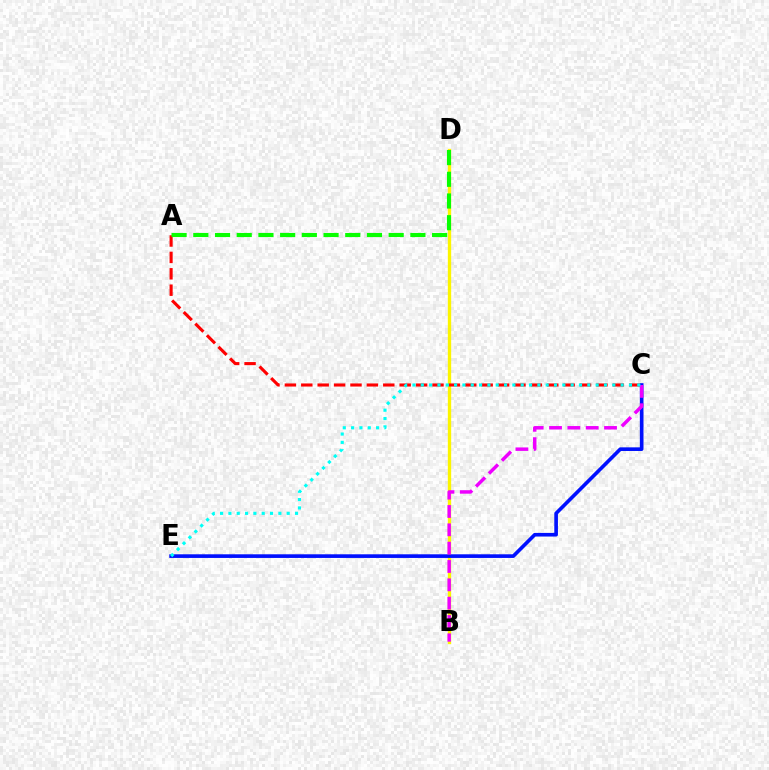{('B', 'D'): [{'color': '#fcf500', 'line_style': 'solid', 'thickness': 2.4}], ('A', 'C'): [{'color': '#ff0000', 'line_style': 'dashed', 'thickness': 2.23}], ('C', 'E'): [{'color': '#0010ff', 'line_style': 'solid', 'thickness': 2.62}, {'color': '#00fff6', 'line_style': 'dotted', 'thickness': 2.26}], ('B', 'C'): [{'color': '#ee00ff', 'line_style': 'dashed', 'thickness': 2.49}], ('A', 'D'): [{'color': '#08ff00', 'line_style': 'dashed', 'thickness': 2.95}]}